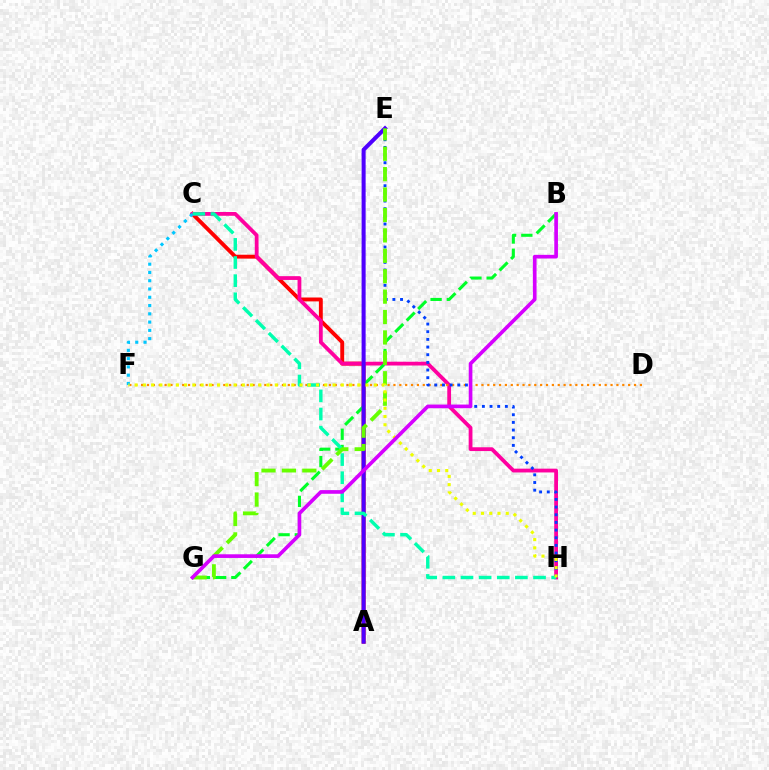{('A', 'C'): [{'color': '#ff0000', 'line_style': 'solid', 'thickness': 2.79}], ('C', 'H'): [{'color': '#ff00a0', 'line_style': 'solid', 'thickness': 2.73}, {'color': '#00ffaf', 'line_style': 'dashed', 'thickness': 2.46}], ('D', 'F'): [{'color': '#ff8800', 'line_style': 'dotted', 'thickness': 1.59}], ('B', 'G'): [{'color': '#00ff27', 'line_style': 'dashed', 'thickness': 2.21}, {'color': '#d600ff', 'line_style': 'solid', 'thickness': 2.63}], ('E', 'H'): [{'color': '#003fff', 'line_style': 'dotted', 'thickness': 2.08}], ('A', 'E'): [{'color': '#4f00ff', 'line_style': 'solid', 'thickness': 2.91}], ('E', 'G'): [{'color': '#66ff00', 'line_style': 'dashed', 'thickness': 2.77}], ('C', 'F'): [{'color': '#00c7ff', 'line_style': 'dotted', 'thickness': 2.25}], ('F', 'H'): [{'color': '#eeff00', 'line_style': 'dotted', 'thickness': 2.24}]}